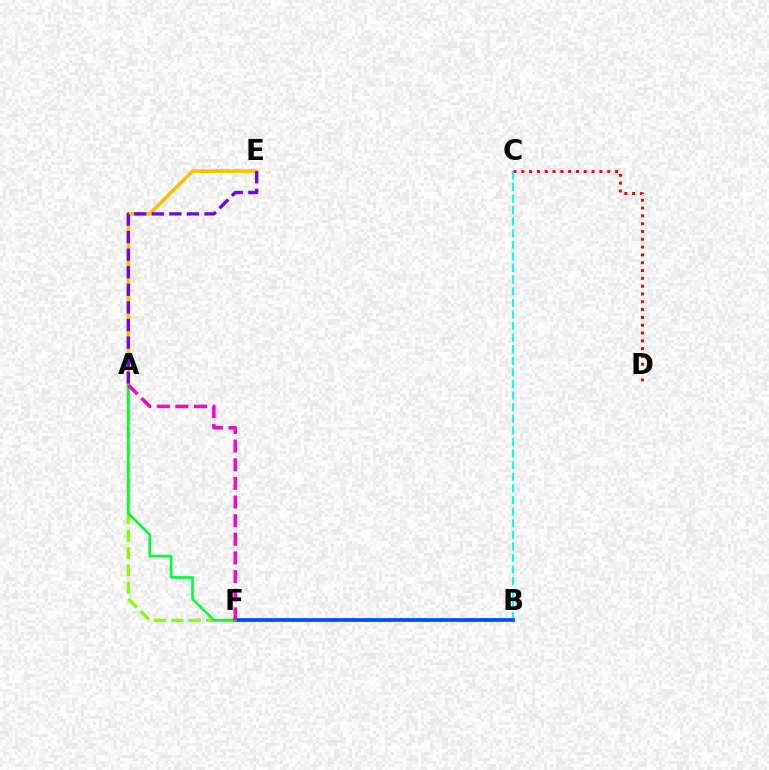{('A', 'F'): [{'color': '#84ff00', 'line_style': 'dashed', 'thickness': 2.35}, {'color': '#00ff39', 'line_style': 'solid', 'thickness': 1.91}, {'color': '#ff00cf', 'line_style': 'dashed', 'thickness': 2.53}], ('C', 'D'): [{'color': '#ff0000', 'line_style': 'dotted', 'thickness': 2.12}], ('B', 'C'): [{'color': '#00fff6', 'line_style': 'dashed', 'thickness': 1.58}], ('A', 'E'): [{'color': '#ffbd00', 'line_style': 'solid', 'thickness': 2.57}, {'color': '#7200ff', 'line_style': 'dashed', 'thickness': 2.39}], ('B', 'F'): [{'color': '#004bff', 'line_style': 'solid', 'thickness': 2.7}]}